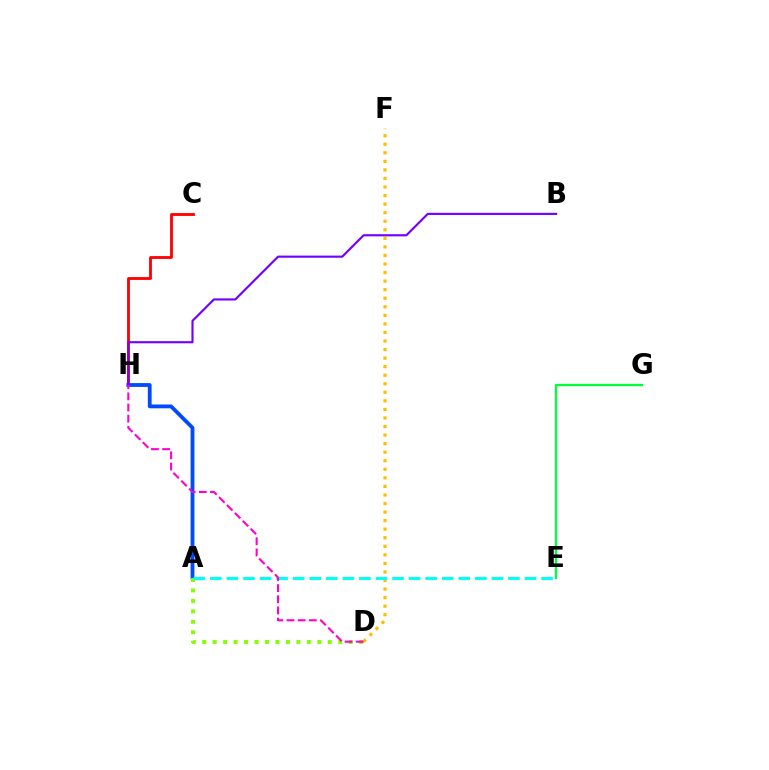{('C', 'H'): [{'color': '#ff0000', 'line_style': 'solid', 'thickness': 2.03}], ('A', 'H'): [{'color': '#004bff', 'line_style': 'solid', 'thickness': 2.74}], ('A', 'D'): [{'color': '#84ff00', 'line_style': 'dotted', 'thickness': 2.84}], ('D', 'F'): [{'color': '#ffbd00', 'line_style': 'dotted', 'thickness': 2.32}], ('A', 'E'): [{'color': '#00fff6', 'line_style': 'dashed', 'thickness': 2.25}], ('E', 'G'): [{'color': '#00ff39', 'line_style': 'solid', 'thickness': 1.64}], ('B', 'H'): [{'color': '#7200ff', 'line_style': 'solid', 'thickness': 1.54}], ('D', 'H'): [{'color': '#ff00cf', 'line_style': 'dashed', 'thickness': 1.52}]}